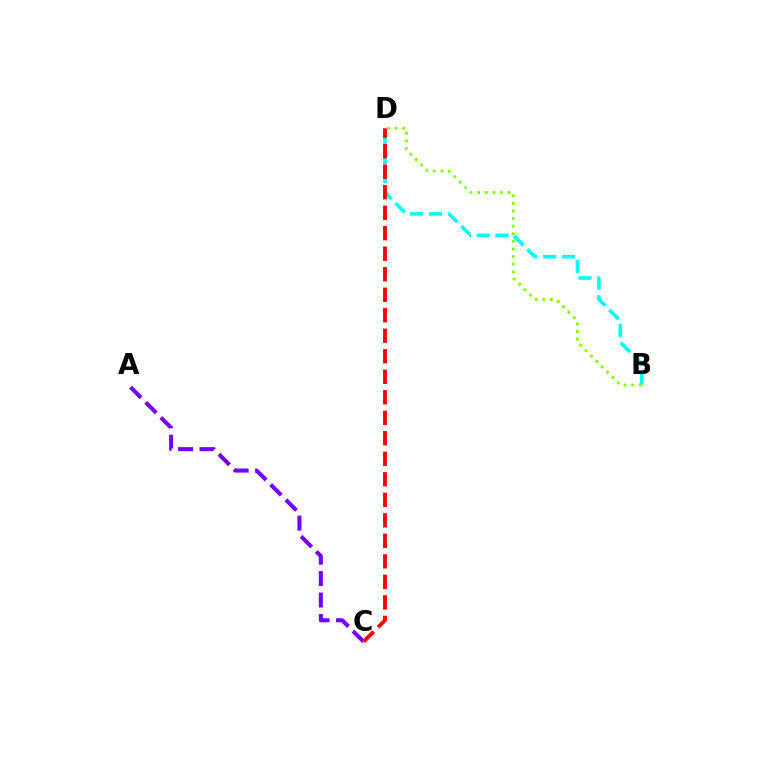{('B', 'D'): [{'color': '#00fff6', 'line_style': 'dashed', 'thickness': 2.56}, {'color': '#84ff00', 'line_style': 'dotted', 'thickness': 2.06}], ('A', 'C'): [{'color': '#7200ff', 'line_style': 'dashed', 'thickness': 2.91}], ('C', 'D'): [{'color': '#ff0000', 'line_style': 'dashed', 'thickness': 2.79}]}